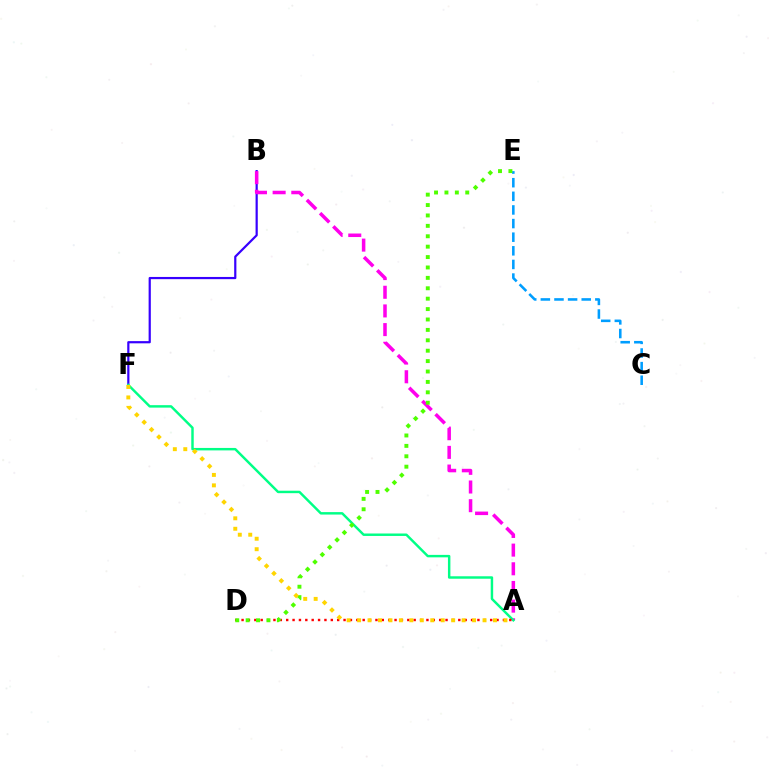{('B', 'F'): [{'color': '#3700ff', 'line_style': 'solid', 'thickness': 1.59}], ('A', 'B'): [{'color': '#ff00ed', 'line_style': 'dashed', 'thickness': 2.54}], ('A', 'F'): [{'color': '#00ff86', 'line_style': 'solid', 'thickness': 1.77}, {'color': '#ffd500', 'line_style': 'dotted', 'thickness': 2.84}], ('C', 'E'): [{'color': '#009eff', 'line_style': 'dashed', 'thickness': 1.85}], ('A', 'D'): [{'color': '#ff0000', 'line_style': 'dotted', 'thickness': 1.73}], ('D', 'E'): [{'color': '#4fff00', 'line_style': 'dotted', 'thickness': 2.83}]}